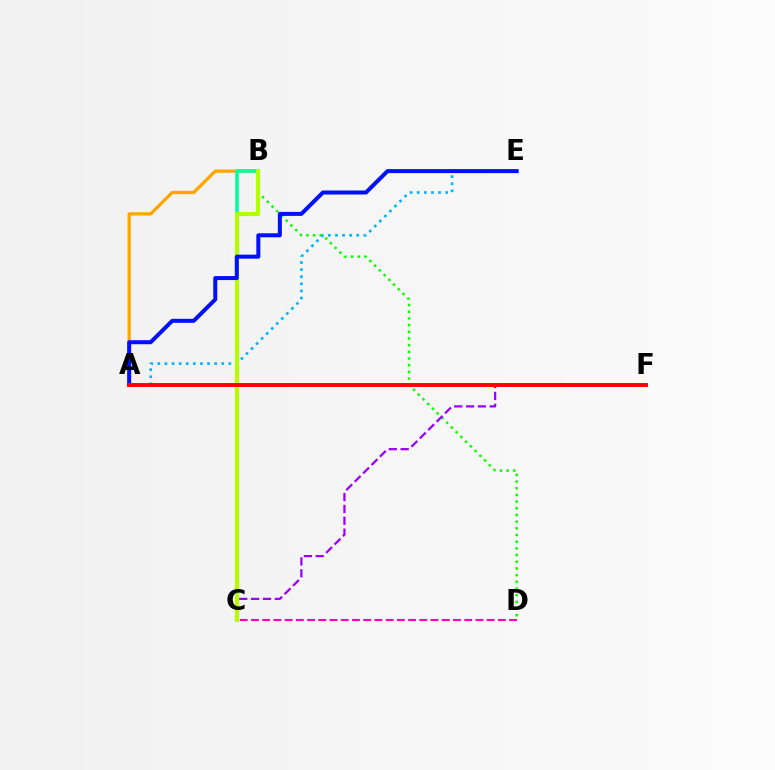{('B', 'D'): [{'color': '#08ff00', 'line_style': 'dotted', 'thickness': 1.82}], ('A', 'E'): [{'color': '#00b5ff', 'line_style': 'dotted', 'thickness': 1.93}, {'color': '#0010ff', 'line_style': 'solid', 'thickness': 2.89}], ('A', 'B'): [{'color': '#ffa500', 'line_style': 'solid', 'thickness': 2.36}], ('C', 'D'): [{'color': '#ff00bd', 'line_style': 'dashed', 'thickness': 1.52}], ('C', 'F'): [{'color': '#9b00ff', 'line_style': 'dashed', 'thickness': 1.61}], ('B', 'C'): [{'color': '#00ff9d', 'line_style': 'solid', 'thickness': 2.56}, {'color': '#b3ff00', 'line_style': 'solid', 'thickness': 2.99}], ('A', 'F'): [{'color': '#ff0000', 'line_style': 'solid', 'thickness': 2.81}]}